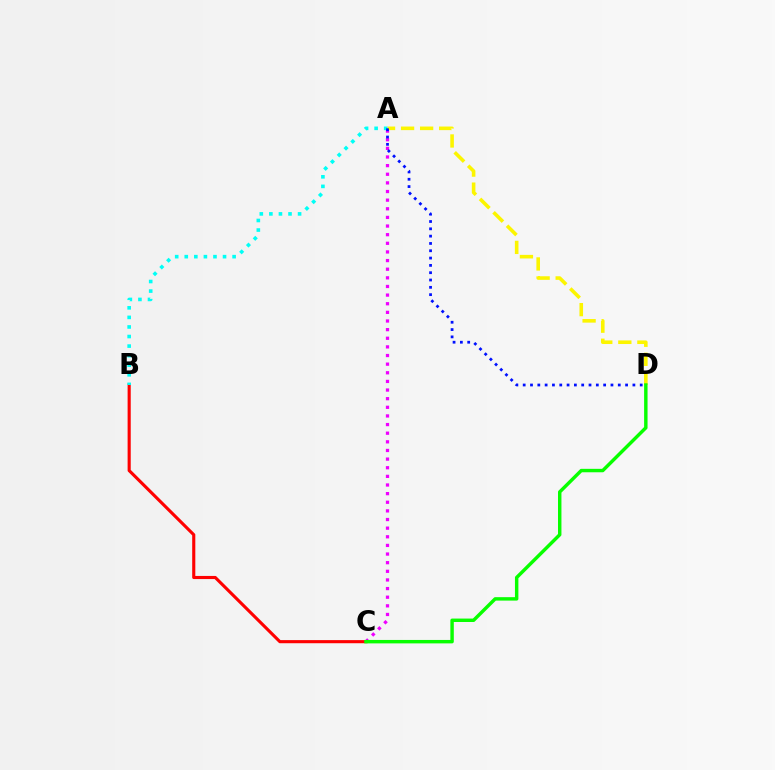{('A', 'C'): [{'color': '#ee00ff', 'line_style': 'dotted', 'thickness': 2.35}], ('A', 'D'): [{'color': '#fcf500', 'line_style': 'dashed', 'thickness': 2.59}, {'color': '#0010ff', 'line_style': 'dotted', 'thickness': 1.99}], ('B', 'C'): [{'color': '#ff0000', 'line_style': 'solid', 'thickness': 2.24}], ('A', 'B'): [{'color': '#00fff6', 'line_style': 'dotted', 'thickness': 2.6}], ('C', 'D'): [{'color': '#08ff00', 'line_style': 'solid', 'thickness': 2.47}]}